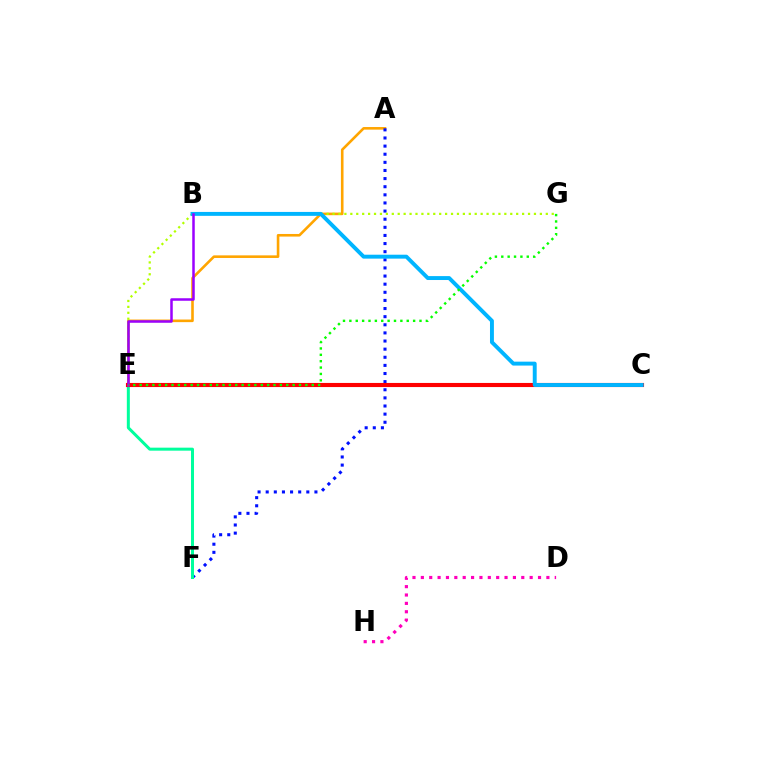{('A', 'E'): [{'color': '#ffa500', 'line_style': 'solid', 'thickness': 1.87}], ('A', 'F'): [{'color': '#0010ff', 'line_style': 'dotted', 'thickness': 2.21}], ('E', 'G'): [{'color': '#b3ff00', 'line_style': 'dotted', 'thickness': 1.61}, {'color': '#08ff00', 'line_style': 'dotted', 'thickness': 1.73}], ('E', 'F'): [{'color': '#00ff9d', 'line_style': 'solid', 'thickness': 2.16}], ('C', 'E'): [{'color': '#ff0000', 'line_style': 'solid', 'thickness': 2.96}], ('B', 'C'): [{'color': '#00b5ff', 'line_style': 'solid', 'thickness': 2.82}], ('D', 'H'): [{'color': '#ff00bd', 'line_style': 'dotted', 'thickness': 2.27}], ('B', 'E'): [{'color': '#9b00ff', 'line_style': 'solid', 'thickness': 1.81}]}